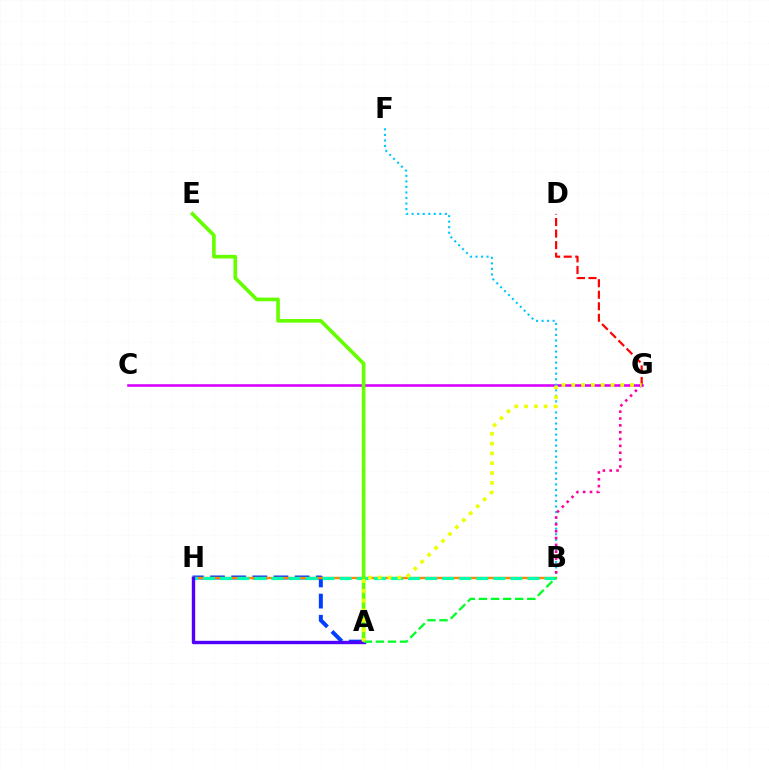{('A', 'H'): [{'color': '#003fff', 'line_style': 'dashed', 'thickness': 2.87}, {'color': '#4f00ff', 'line_style': 'solid', 'thickness': 2.44}], ('D', 'G'): [{'color': '#ff0000', 'line_style': 'dashed', 'thickness': 1.57}], ('C', 'G'): [{'color': '#d600ff', 'line_style': 'solid', 'thickness': 1.86}], ('B', 'H'): [{'color': '#ff8800', 'line_style': 'solid', 'thickness': 1.72}, {'color': '#00ffaf', 'line_style': 'dashed', 'thickness': 2.32}], ('A', 'E'): [{'color': '#66ff00', 'line_style': 'solid', 'thickness': 2.63}], ('B', 'F'): [{'color': '#00c7ff', 'line_style': 'dotted', 'thickness': 1.5}], ('B', 'G'): [{'color': '#ff00a0', 'line_style': 'dotted', 'thickness': 1.86}], ('A', 'B'): [{'color': '#00ff27', 'line_style': 'dashed', 'thickness': 1.64}], ('A', 'G'): [{'color': '#eeff00', 'line_style': 'dotted', 'thickness': 2.66}]}